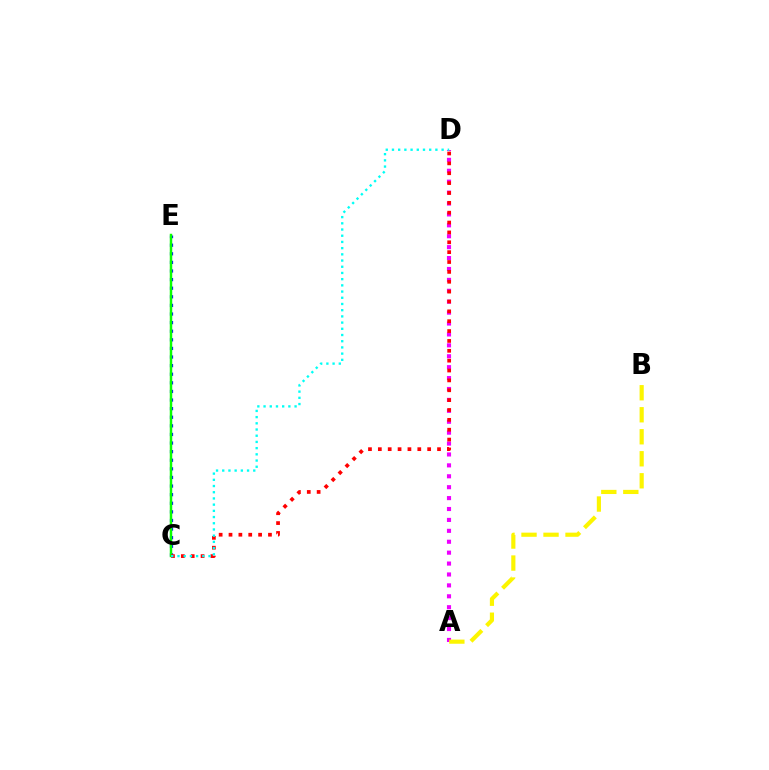{('C', 'E'): [{'color': '#0010ff', 'line_style': 'dotted', 'thickness': 2.34}, {'color': '#08ff00', 'line_style': 'solid', 'thickness': 1.78}], ('A', 'D'): [{'color': '#ee00ff', 'line_style': 'dotted', 'thickness': 2.96}], ('A', 'B'): [{'color': '#fcf500', 'line_style': 'dashed', 'thickness': 2.99}], ('C', 'D'): [{'color': '#ff0000', 'line_style': 'dotted', 'thickness': 2.68}, {'color': '#00fff6', 'line_style': 'dotted', 'thickness': 1.69}]}